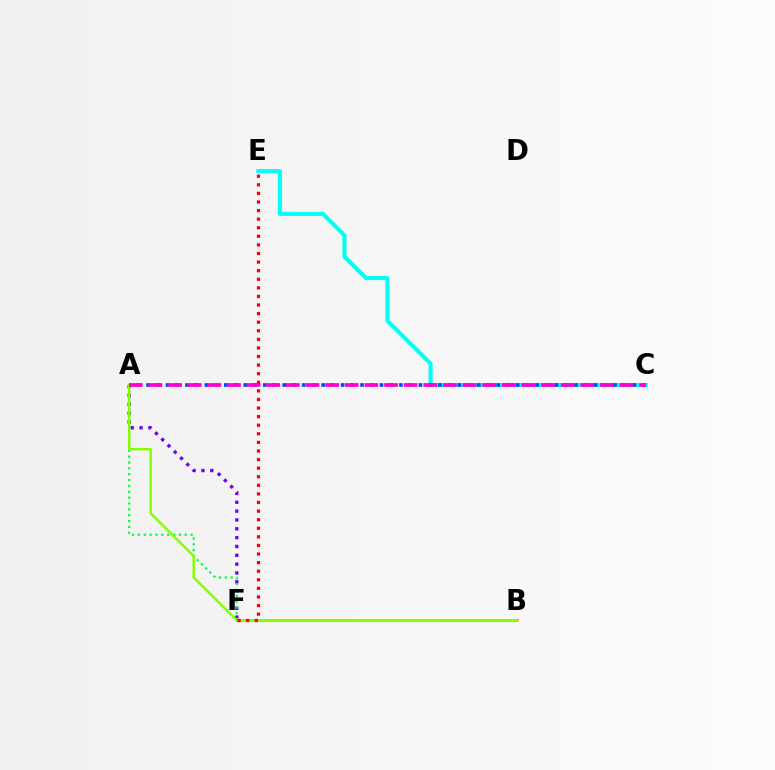{('C', 'E'): [{'color': '#00fff6', 'line_style': 'solid', 'thickness': 2.94}], ('A', 'C'): [{'color': '#004bff', 'line_style': 'dotted', 'thickness': 2.64}, {'color': '#ff00cf', 'line_style': 'dashed', 'thickness': 2.67}], ('B', 'F'): [{'color': '#ffbd00', 'line_style': 'solid', 'thickness': 2.2}], ('A', 'F'): [{'color': '#7200ff', 'line_style': 'dotted', 'thickness': 2.4}, {'color': '#00ff39', 'line_style': 'dotted', 'thickness': 1.59}], ('A', 'B'): [{'color': '#84ff00', 'line_style': 'solid', 'thickness': 1.77}], ('E', 'F'): [{'color': '#ff0000', 'line_style': 'dotted', 'thickness': 2.33}]}